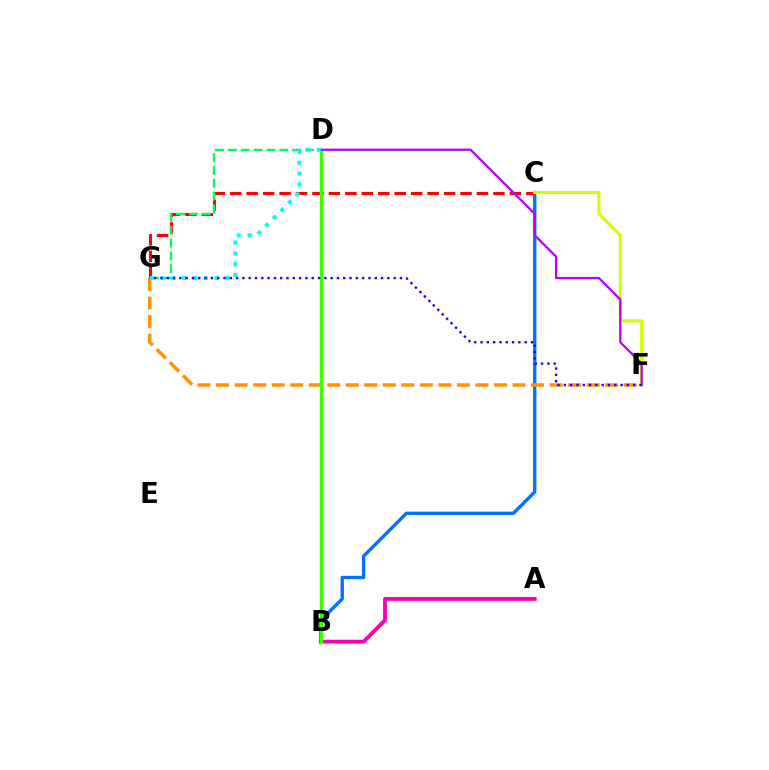{('B', 'C'): [{'color': '#0074ff', 'line_style': 'solid', 'thickness': 2.42}], ('C', 'G'): [{'color': '#ff0000', 'line_style': 'dashed', 'thickness': 2.23}], ('C', 'F'): [{'color': '#d1ff00', 'line_style': 'solid', 'thickness': 2.23}], ('A', 'B'): [{'color': '#ff00ac', 'line_style': 'solid', 'thickness': 2.76}], ('F', 'G'): [{'color': '#ff9400', 'line_style': 'dashed', 'thickness': 2.52}, {'color': '#2500ff', 'line_style': 'dotted', 'thickness': 1.71}], ('D', 'G'): [{'color': '#00ff5c', 'line_style': 'dashed', 'thickness': 1.75}, {'color': '#00fff6', 'line_style': 'dotted', 'thickness': 2.94}], ('B', 'D'): [{'color': '#3dff00', 'line_style': 'solid', 'thickness': 2.43}], ('D', 'F'): [{'color': '#b900ff', 'line_style': 'solid', 'thickness': 1.62}]}